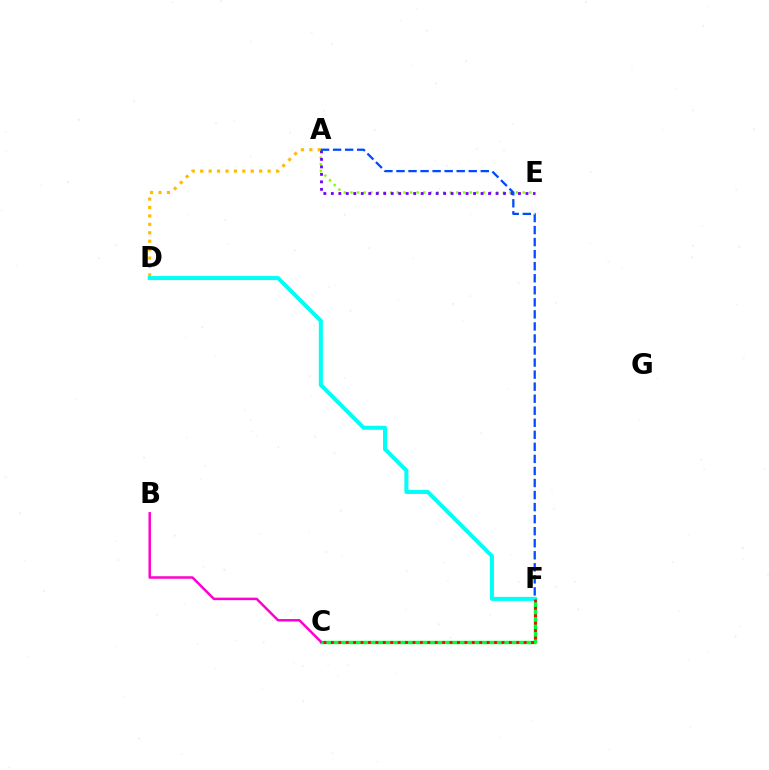{('A', 'D'): [{'color': '#ffbd00', 'line_style': 'dotted', 'thickness': 2.29}], ('C', 'F'): [{'color': '#00ff39', 'line_style': 'solid', 'thickness': 2.45}, {'color': '#ff0000', 'line_style': 'dotted', 'thickness': 2.01}], ('A', 'E'): [{'color': '#84ff00', 'line_style': 'dotted', 'thickness': 1.8}, {'color': '#7200ff', 'line_style': 'dotted', 'thickness': 2.03}], ('D', 'F'): [{'color': '#00fff6', 'line_style': 'solid', 'thickness': 2.9}], ('B', 'C'): [{'color': '#ff00cf', 'line_style': 'solid', 'thickness': 1.79}], ('A', 'F'): [{'color': '#004bff', 'line_style': 'dashed', 'thickness': 1.64}]}